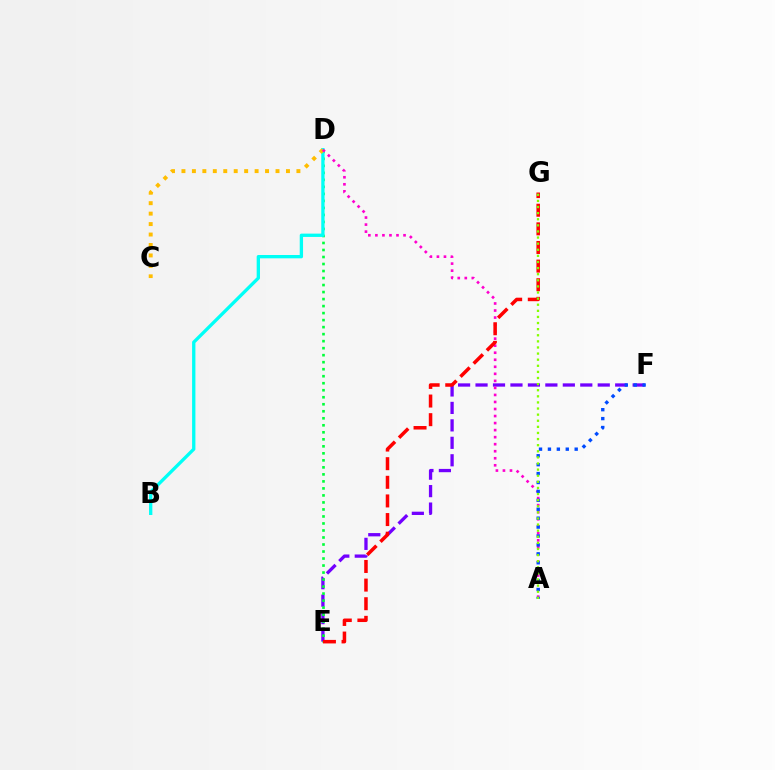{('E', 'F'): [{'color': '#7200ff', 'line_style': 'dashed', 'thickness': 2.37}], ('D', 'E'): [{'color': '#00ff39', 'line_style': 'dotted', 'thickness': 1.91}], ('B', 'D'): [{'color': '#00fff6', 'line_style': 'solid', 'thickness': 2.39}], ('C', 'D'): [{'color': '#ffbd00', 'line_style': 'dotted', 'thickness': 2.84}], ('A', 'D'): [{'color': '#ff00cf', 'line_style': 'dotted', 'thickness': 1.91}], ('E', 'G'): [{'color': '#ff0000', 'line_style': 'dashed', 'thickness': 2.53}], ('A', 'F'): [{'color': '#004bff', 'line_style': 'dotted', 'thickness': 2.42}], ('A', 'G'): [{'color': '#84ff00', 'line_style': 'dotted', 'thickness': 1.66}]}